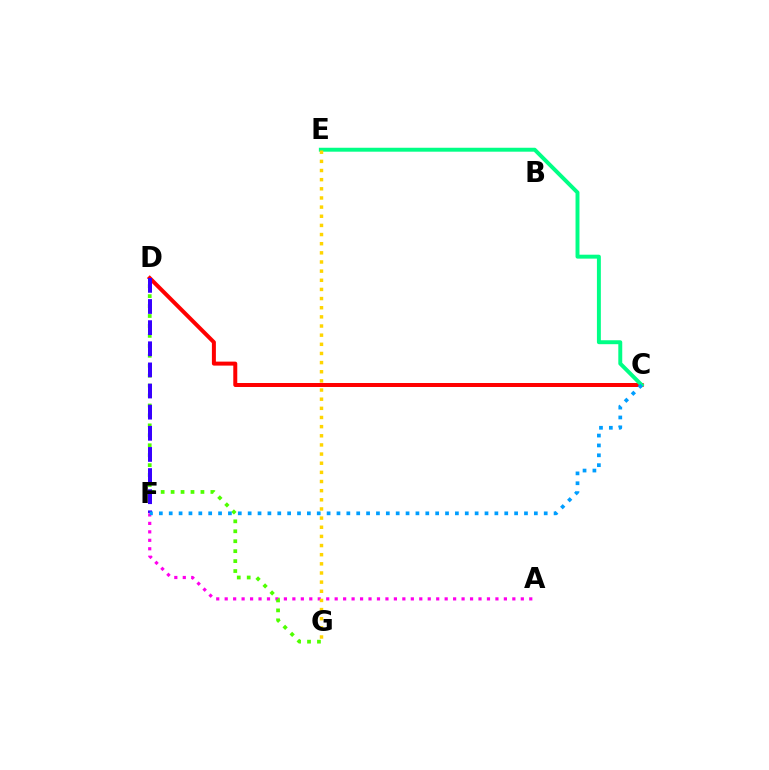{('A', 'F'): [{'color': '#ff00ed', 'line_style': 'dotted', 'thickness': 2.3}], ('C', 'D'): [{'color': '#ff0000', 'line_style': 'solid', 'thickness': 2.87}], ('C', 'E'): [{'color': '#00ff86', 'line_style': 'solid', 'thickness': 2.83}], ('E', 'G'): [{'color': '#ffd500', 'line_style': 'dotted', 'thickness': 2.49}], ('D', 'G'): [{'color': '#4fff00', 'line_style': 'dotted', 'thickness': 2.7}], ('D', 'F'): [{'color': '#3700ff', 'line_style': 'dashed', 'thickness': 2.87}], ('C', 'F'): [{'color': '#009eff', 'line_style': 'dotted', 'thickness': 2.68}]}